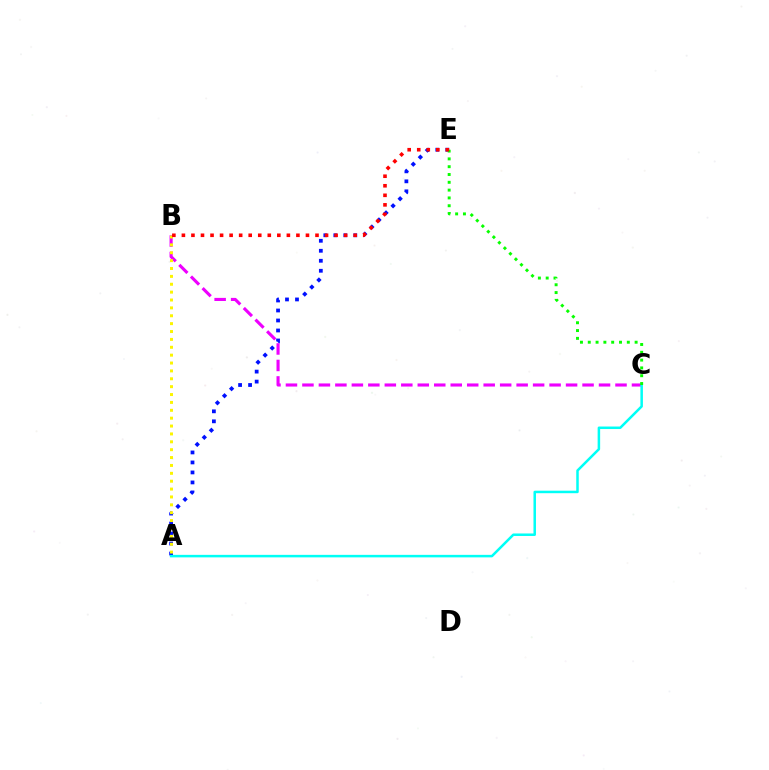{('A', 'E'): [{'color': '#0010ff', 'line_style': 'dotted', 'thickness': 2.72}], ('B', 'C'): [{'color': '#ee00ff', 'line_style': 'dashed', 'thickness': 2.24}], ('A', 'C'): [{'color': '#00fff6', 'line_style': 'solid', 'thickness': 1.81}], ('C', 'E'): [{'color': '#08ff00', 'line_style': 'dotted', 'thickness': 2.12}], ('A', 'B'): [{'color': '#fcf500', 'line_style': 'dotted', 'thickness': 2.14}], ('B', 'E'): [{'color': '#ff0000', 'line_style': 'dotted', 'thickness': 2.59}]}